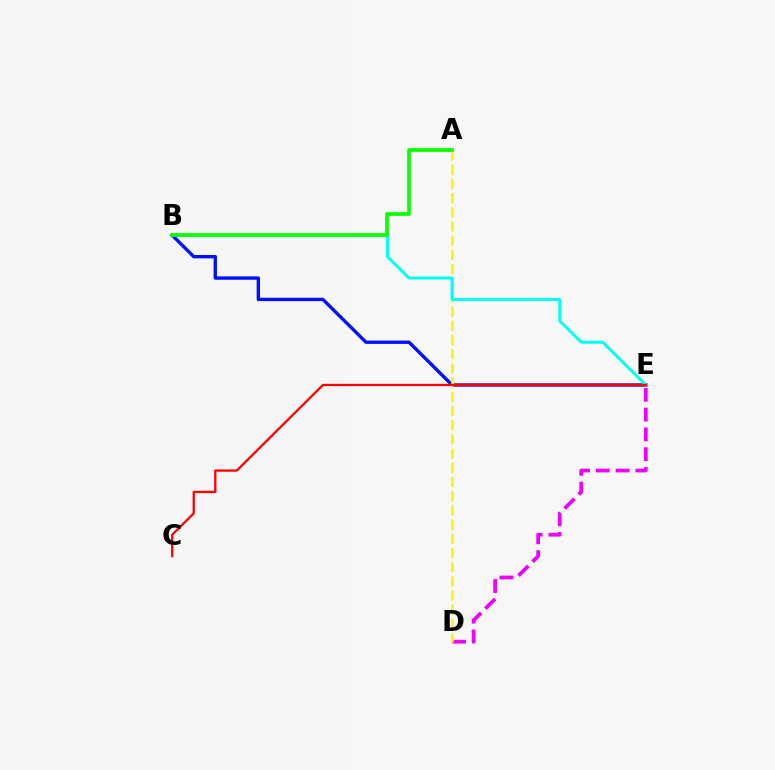{('B', 'E'): [{'color': '#0010ff', 'line_style': 'solid', 'thickness': 2.42}, {'color': '#00fff6', 'line_style': 'solid', 'thickness': 2.12}], ('D', 'E'): [{'color': '#ee00ff', 'line_style': 'dashed', 'thickness': 2.69}], ('A', 'D'): [{'color': '#fcf500', 'line_style': 'dashed', 'thickness': 1.93}], ('A', 'B'): [{'color': '#08ff00', 'line_style': 'solid', 'thickness': 2.65}], ('C', 'E'): [{'color': '#ff0000', 'line_style': 'solid', 'thickness': 1.65}]}